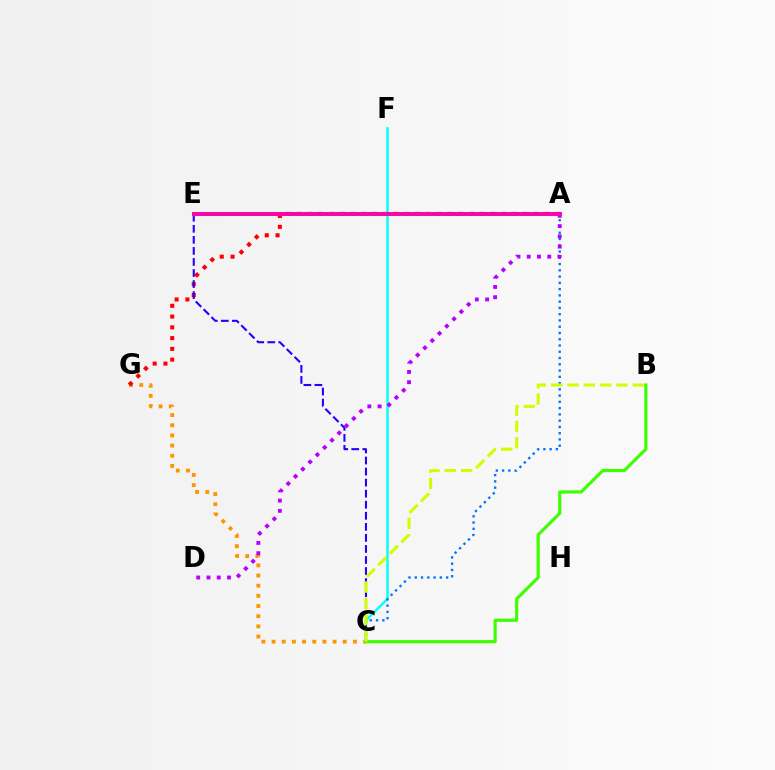{('C', 'F'): [{'color': '#00fff6', 'line_style': 'solid', 'thickness': 1.73}], ('A', 'C'): [{'color': '#0074ff', 'line_style': 'dotted', 'thickness': 1.7}], ('C', 'G'): [{'color': '#ff9400', 'line_style': 'dotted', 'thickness': 2.76}], ('A', 'G'): [{'color': '#ff0000', 'line_style': 'dotted', 'thickness': 2.92}], ('C', 'E'): [{'color': '#2500ff', 'line_style': 'dashed', 'thickness': 1.5}], ('B', 'C'): [{'color': '#3dff00', 'line_style': 'solid', 'thickness': 2.28}, {'color': '#d1ff00', 'line_style': 'dashed', 'thickness': 2.22}], ('A', 'D'): [{'color': '#b900ff', 'line_style': 'dotted', 'thickness': 2.79}], ('A', 'E'): [{'color': '#00ff5c', 'line_style': 'solid', 'thickness': 2.92}, {'color': '#ff00ac', 'line_style': 'solid', 'thickness': 2.79}]}